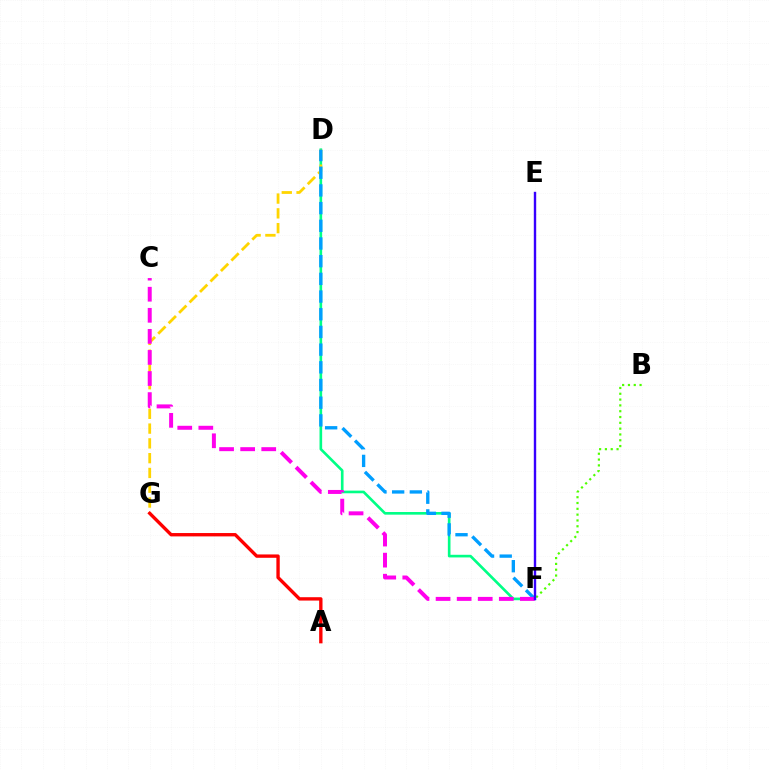{('D', 'F'): [{'color': '#00ff86', 'line_style': 'solid', 'thickness': 1.91}, {'color': '#009eff', 'line_style': 'dashed', 'thickness': 2.4}], ('D', 'G'): [{'color': '#ffd500', 'line_style': 'dashed', 'thickness': 2.01}], ('B', 'F'): [{'color': '#4fff00', 'line_style': 'dotted', 'thickness': 1.58}], ('A', 'G'): [{'color': '#ff0000', 'line_style': 'solid', 'thickness': 2.42}], ('C', 'F'): [{'color': '#ff00ed', 'line_style': 'dashed', 'thickness': 2.86}], ('E', 'F'): [{'color': '#3700ff', 'line_style': 'solid', 'thickness': 1.73}]}